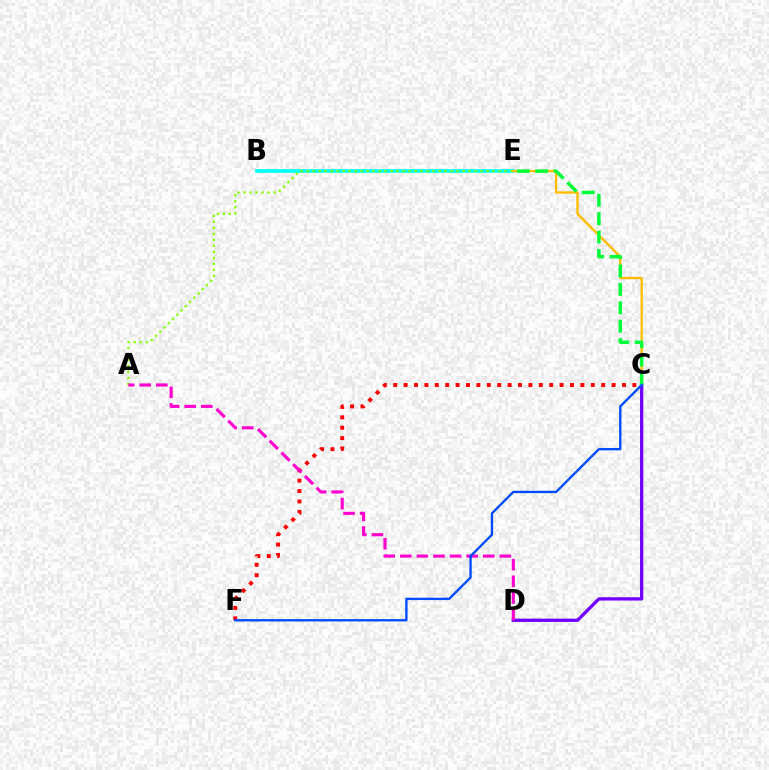{('B', 'E'): [{'color': '#00fff6', 'line_style': 'solid', 'thickness': 2.66}], ('C', 'F'): [{'color': '#ff0000', 'line_style': 'dotted', 'thickness': 2.83}, {'color': '#004bff', 'line_style': 'solid', 'thickness': 1.69}], ('A', 'E'): [{'color': '#84ff00', 'line_style': 'dotted', 'thickness': 1.63}], ('C', 'D'): [{'color': '#7200ff', 'line_style': 'solid', 'thickness': 2.37}], ('C', 'E'): [{'color': '#ffbd00', 'line_style': 'solid', 'thickness': 1.69}, {'color': '#00ff39', 'line_style': 'dashed', 'thickness': 2.5}], ('A', 'D'): [{'color': '#ff00cf', 'line_style': 'dashed', 'thickness': 2.25}]}